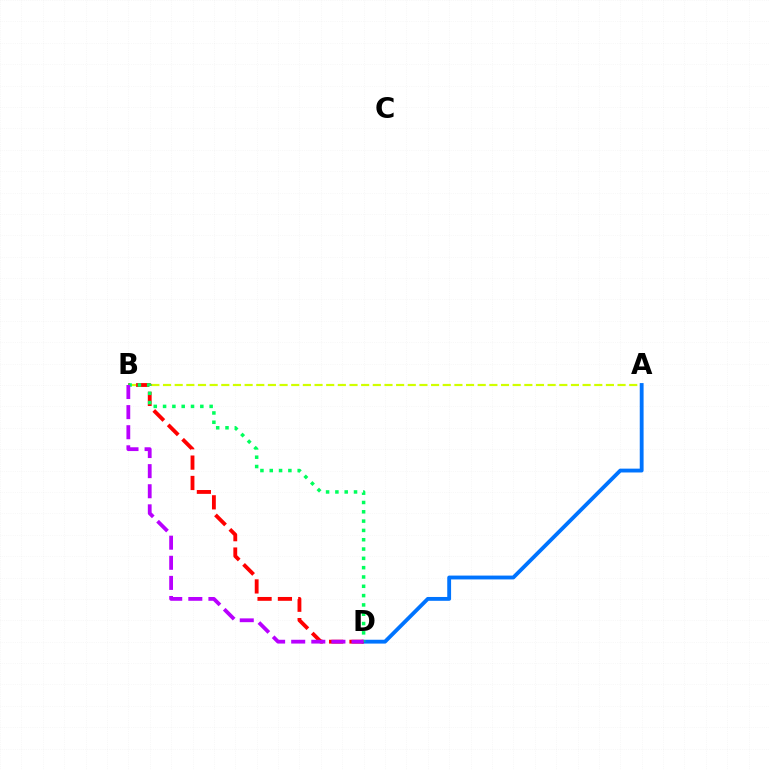{('A', 'B'): [{'color': '#d1ff00', 'line_style': 'dashed', 'thickness': 1.58}], ('A', 'D'): [{'color': '#0074ff', 'line_style': 'solid', 'thickness': 2.77}], ('B', 'D'): [{'color': '#ff0000', 'line_style': 'dashed', 'thickness': 2.77}, {'color': '#00ff5c', 'line_style': 'dotted', 'thickness': 2.53}, {'color': '#b900ff', 'line_style': 'dashed', 'thickness': 2.73}]}